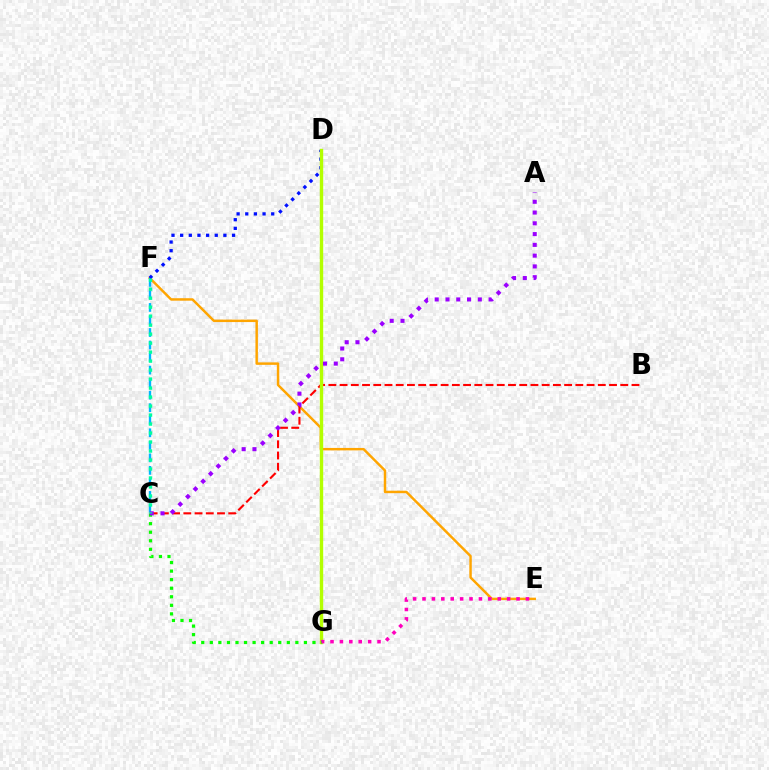{('E', 'F'): [{'color': '#ffa500', 'line_style': 'solid', 'thickness': 1.77}], ('C', 'F'): [{'color': '#00b5ff', 'line_style': 'dashed', 'thickness': 1.7}, {'color': '#00ff9d', 'line_style': 'dotted', 'thickness': 2.44}], ('D', 'F'): [{'color': '#0010ff', 'line_style': 'dotted', 'thickness': 2.35}], ('B', 'C'): [{'color': '#ff0000', 'line_style': 'dashed', 'thickness': 1.53}], ('D', 'G'): [{'color': '#b3ff00', 'line_style': 'solid', 'thickness': 2.43}], ('E', 'G'): [{'color': '#ff00bd', 'line_style': 'dotted', 'thickness': 2.55}], ('C', 'G'): [{'color': '#08ff00', 'line_style': 'dotted', 'thickness': 2.32}], ('A', 'C'): [{'color': '#9b00ff', 'line_style': 'dotted', 'thickness': 2.93}]}